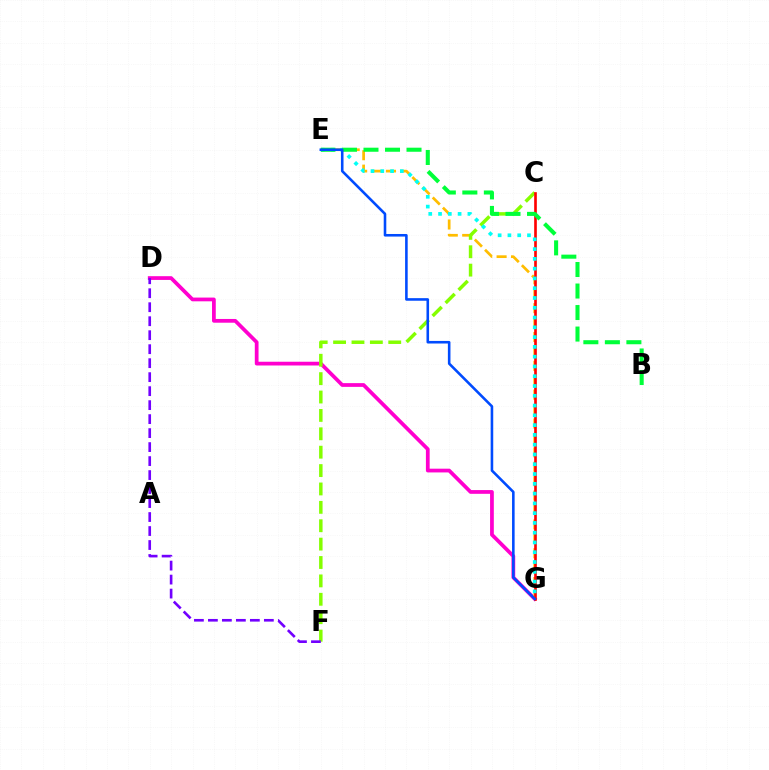{('D', 'G'): [{'color': '#ff00cf', 'line_style': 'solid', 'thickness': 2.7}], ('E', 'G'): [{'color': '#ffbd00', 'line_style': 'dashed', 'thickness': 1.96}, {'color': '#00fff6', 'line_style': 'dotted', 'thickness': 2.66}, {'color': '#004bff', 'line_style': 'solid', 'thickness': 1.86}], ('C', 'F'): [{'color': '#84ff00', 'line_style': 'dashed', 'thickness': 2.5}], ('C', 'G'): [{'color': '#ff0000', 'line_style': 'solid', 'thickness': 1.91}], ('D', 'F'): [{'color': '#7200ff', 'line_style': 'dashed', 'thickness': 1.9}], ('B', 'E'): [{'color': '#00ff39', 'line_style': 'dashed', 'thickness': 2.92}]}